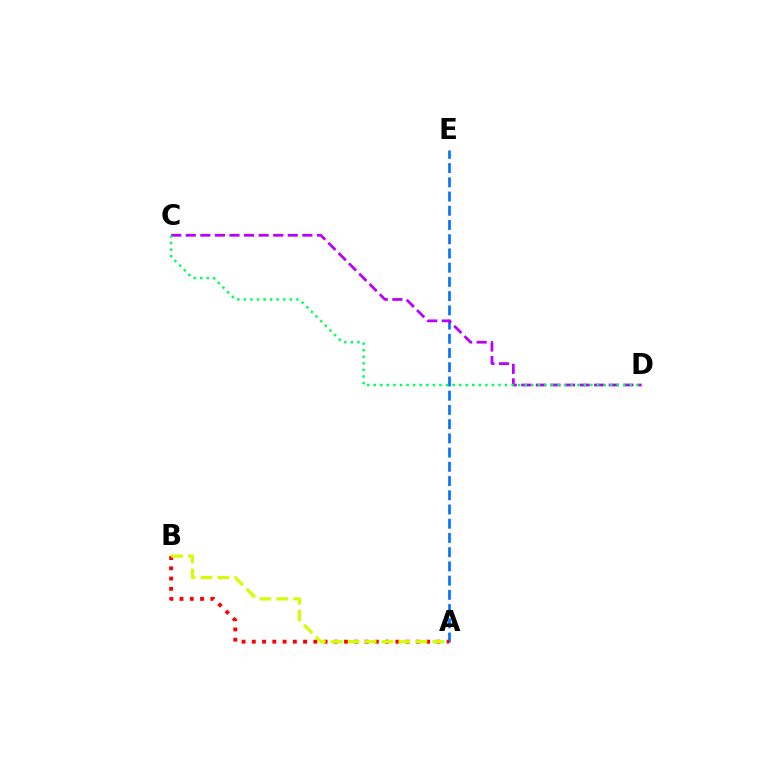{('A', 'E'): [{'color': '#0074ff', 'line_style': 'dashed', 'thickness': 1.93}], ('A', 'B'): [{'color': '#ff0000', 'line_style': 'dotted', 'thickness': 2.79}, {'color': '#d1ff00', 'line_style': 'dashed', 'thickness': 2.3}], ('C', 'D'): [{'color': '#b900ff', 'line_style': 'dashed', 'thickness': 1.98}, {'color': '#00ff5c', 'line_style': 'dotted', 'thickness': 1.78}]}